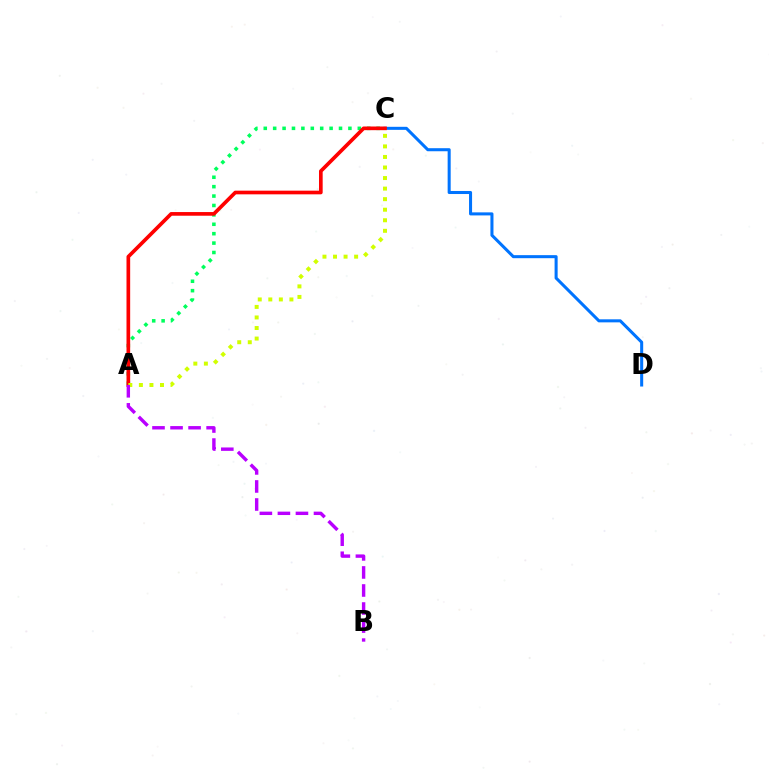{('C', 'D'): [{'color': '#0074ff', 'line_style': 'solid', 'thickness': 2.19}], ('A', 'C'): [{'color': '#00ff5c', 'line_style': 'dotted', 'thickness': 2.56}, {'color': '#ff0000', 'line_style': 'solid', 'thickness': 2.64}, {'color': '#d1ff00', 'line_style': 'dotted', 'thickness': 2.87}], ('A', 'B'): [{'color': '#b900ff', 'line_style': 'dashed', 'thickness': 2.45}]}